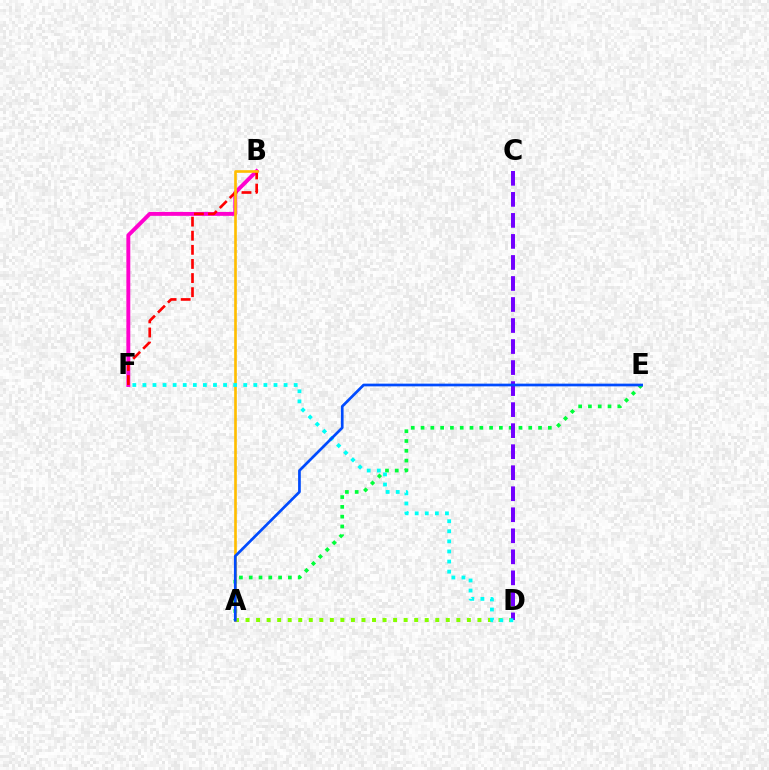{('A', 'E'): [{'color': '#00ff39', 'line_style': 'dotted', 'thickness': 2.66}, {'color': '#004bff', 'line_style': 'solid', 'thickness': 1.95}], ('A', 'D'): [{'color': '#84ff00', 'line_style': 'dotted', 'thickness': 2.86}], ('B', 'F'): [{'color': '#ff00cf', 'line_style': 'solid', 'thickness': 2.81}, {'color': '#ff0000', 'line_style': 'dashed', 'thickness': 1.92}], ('C', 'D'): [{'color': '#7200ff', 'line_style': 'dashed', 'thickness': 2.86}], ('A', 'B'): [{'color': '#ffbd00', 'line_style': 'solid', 'thickness': 1.91}], ('D', 'F'): [{'color': '#00fff6', 'line_style': 'dotted', 'thickness': 2.74}]}